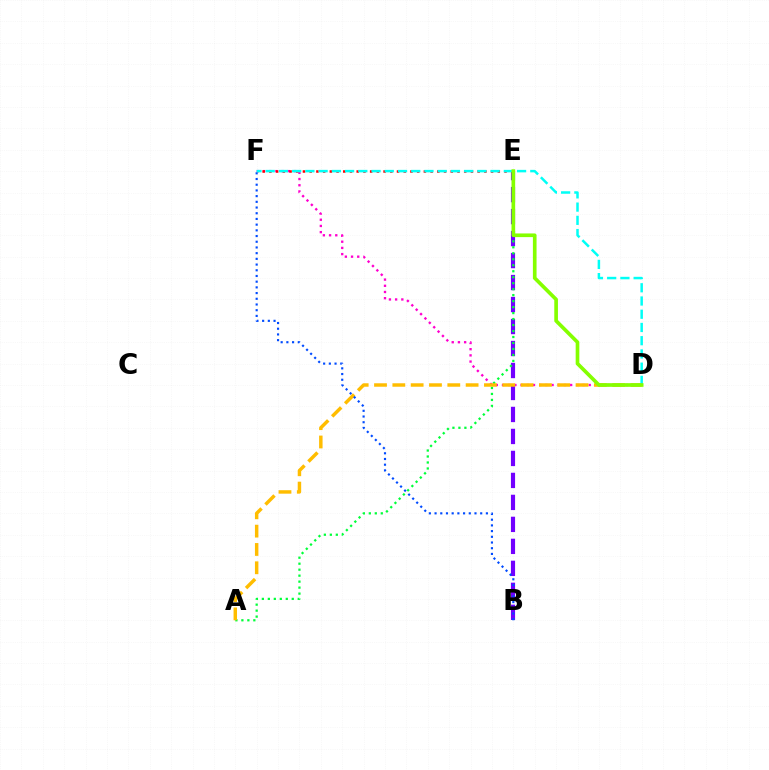{('B', 'E'): [{'color': '#7200ff', 'line_style': 'dashed', 'thickness': 2.99}], ('D', 'F'): [{'color': '#ff00cf', 'line_style': 'dotted', 'thickness': 1.68}, {'color': '#00fff6', 'line_style': 'dashed', 'thickness': 1.8}], ('A', 'E'): [{'color': '#00ff39', 'line_style': 'dotted', 'thickness': 1.62}], ('E', 'F'): [{'color': '#ff0000', 'line_style': 'dotted', 'thickness': 1.83}], ('A', 'D'): [{'color': '#ffbd00', 'line_style': 'dashed', 'thickness': 2.49}], ('B', 'F'): [{'color': '#004bff', 'line_style': 'dotted', 'thickness': 1.55}], ('D', 'E'): [{'color': '#84ff00', 'line_style': 'solid', 'thickness': 2.64}]}